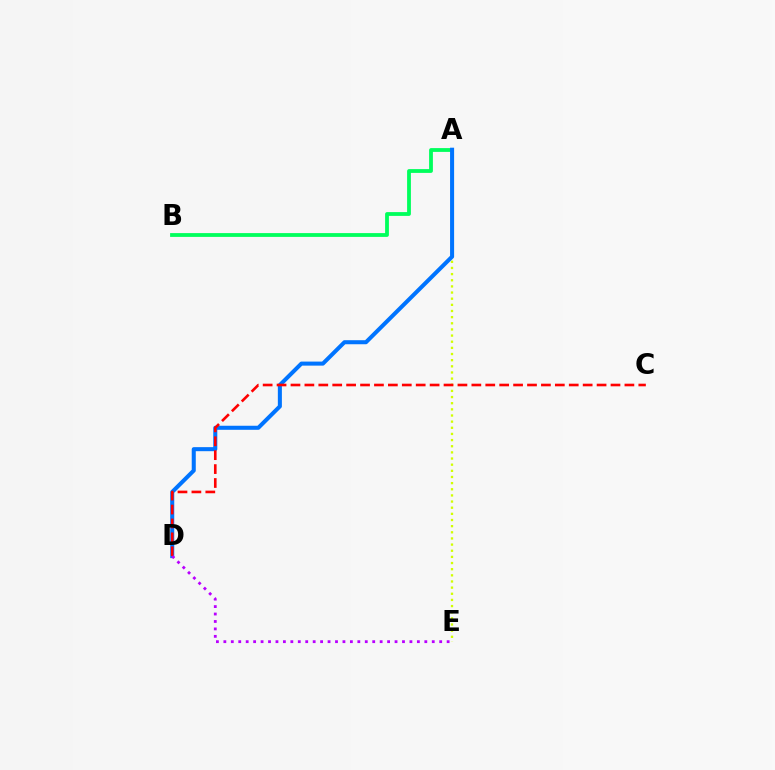{('A', 'E'): [{'color': '#d1ff00', 'line_style': 'dotted', 'thickness': 1.67}], ('A', 'B'): [{'color': '#00ff5c', 'line_style': 'solid', 'thickness': 2.73}], ('A', 'D'): [{'color': '#0074ff', 'line_style': 'solid', 'thickness': 2.91}], ('C', 'D'): [{'color': '#ff0000', 'line_style': 'dashed', 'thickness': 1.89}], ('D', 'E'): [{'color': '#b900ff', 'line_style': 'dotted', 'thickness': 2.02}]}